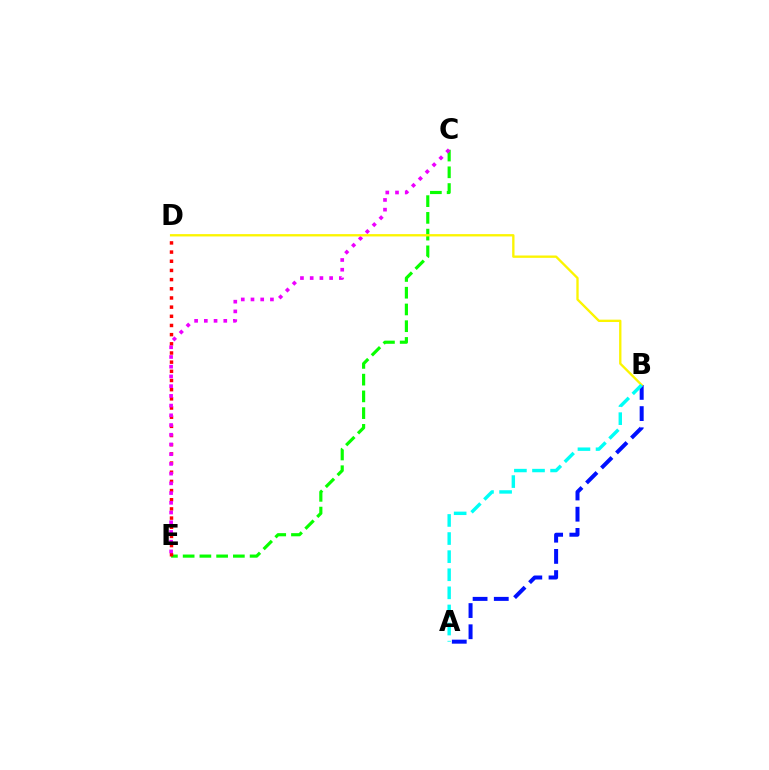{('C', 'E'): [{'color': '#08ff00', 'line_style': 'dashed', 'thickness': 2.27}, {'color': '#ee00ff', 'line_style': 'dotted', 'thickness': 2.64}], ('D', 'E'): [{'color': '#ff0000', 'line_style': 'dotted', 'thickness': 2.49}], ('A', 'B'): [{'color': '#0010ff', 'line_style': 'dashed', 'thickness': 2.88}, {'color': '#00fff6', 'line_style': 'dashed', 'thickness': 2.46}], ('B', 'D'): [{'color': '#fcf500', 'line_style': 'solid', 'thickness': 1.68}]}